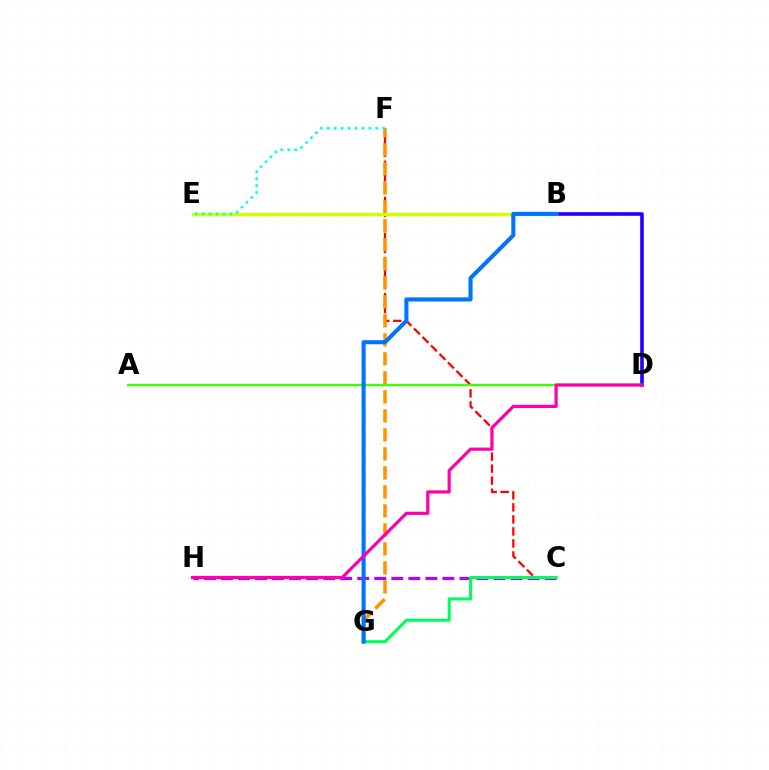{('C', 'F'): [{'color': '#ff0000', 'line_style': 'dashed', 'thickness': 1.63}], ('F', 'G'): [{'color': '#ff9400', 'line_style': 'dashed', 'thickness': 2.58}], ('B', 'D'): [{'color': '#2500ff', 'line_style': 'solid', 'thickness': 2.62}], ('C', 'H'): [{'color': '#b900ff', 'line_style': 'dashed', 'thickness': 2.31}], ('C', 'G'): [{'color': '#00ff5c', 'line_style': 'solid', 'thickness': 2.19}], ('A', 'D'): [{'color': '#3dff00', 'line_style': 'solid', 'thickness': 1.71}], ('B', 'E'): [{'color': '#d1ff00', 'line_style': 'solid', 'thickness': 2.47}], ('E', 'F'): [{'color': '#00fff6', 'line_style': 'dotted', 'thickness': 1.88}], ('B', 'G'): [{'color': '#0074ff', 'line_style': 'solid', 'thickness': 2.94}], ('D', 'H'): [{'color': '#ff00ac', 'line_style': 'solid', 'thickness': 2.31}]}